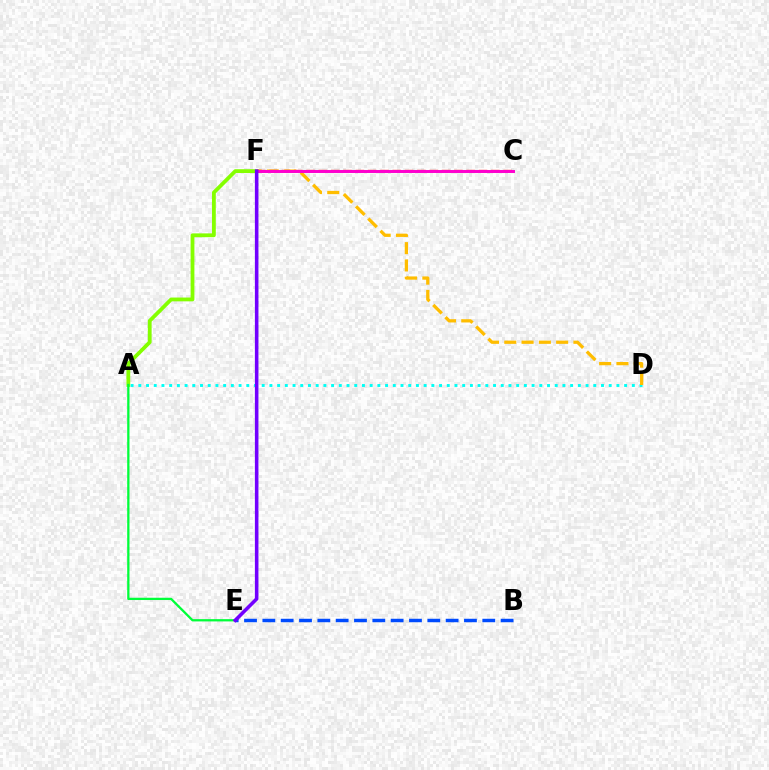{('A', 'F'): [{'color': '#84ff00', 'line_style': 'solid', 'thickness': 2.73}], ('A', 'D'): [{'color': '#00fff6', 'line_style': 'dotted', 'thickness': 2.1}], ('A', 'E'): [{'color': '#00ff39', 'line_style': 'solid', 'thickness': 1.64}], ('D', 'F'): [{'color': '#ffbd00', 'line_style': 'dashed', 'thickness': 2.35}], ('B', 'E'): [{'color': '#004bff', 'line_style': 'dashed', 'thickness': 2.49}], ('C', 'F'): [{'color': '#ff0000', 'line_style': 'dashed', 'thickness': 1.67}, {'color': '#ff00cf', 'line_style': 'solid', 'thickness': 2.13}], ('E', 'F'): [{'color': '#7200ff', 'line_style': 'solid', 'thickness': 2.57}]}